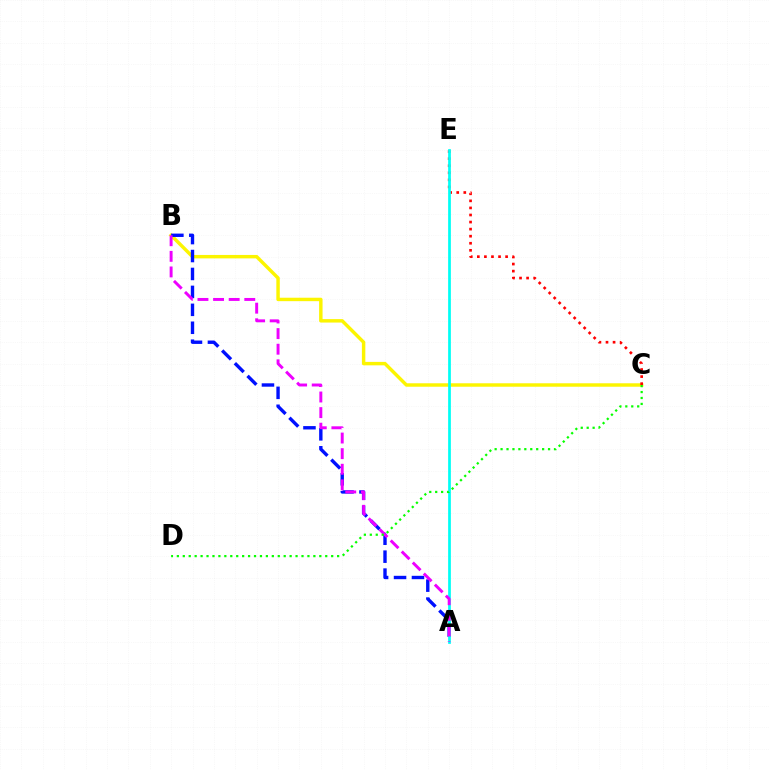{('B', 'C'): [{'color': '#fcf500', 'line_style': 'solid', 'thickness': 2.48}], ('A', 'B'): [{'color': '#0010ff', 'line_style': 'dashed', 'thickness': 2.44}, {'color': '#ee00ff', 'line_style': 'dashed', 'thickness': 2.12}], ('C', 'E'): [{'color': '#ff0000', 'line_style': 'dotted', 'thickness': 1.92}], ('A', 'E'): [{'color': '#00fff6', 'line_style': 'solid', 'thickness': 1.97}], ('C', 'D'): [{'color': '#08ff00', 'line_style': 'dotted', 'thickness': 1.61}]}